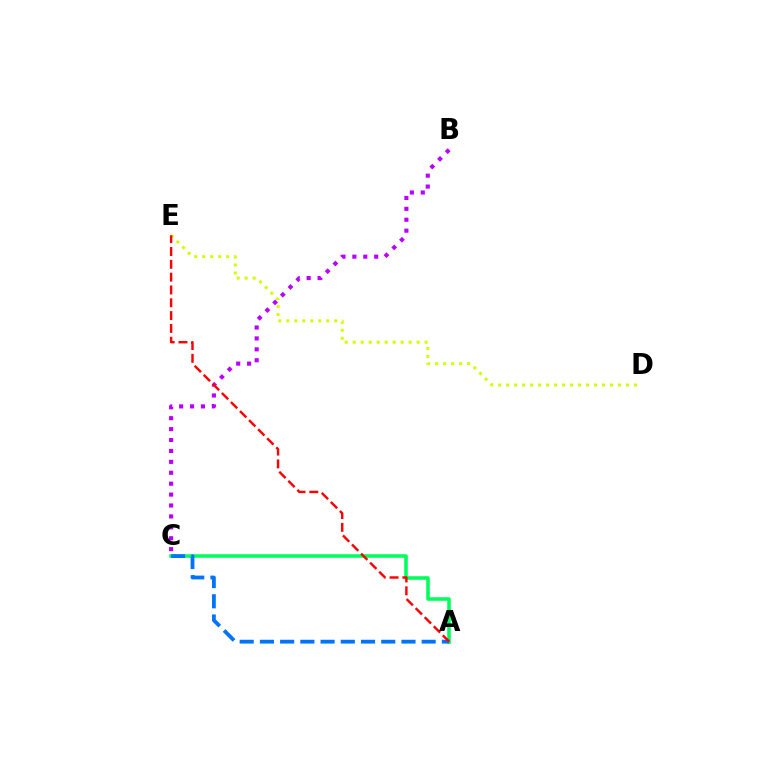{('A', 'C'): [{'color': '#00ff5c', 'line_style': 'solid', 'thickness': 2.56}, {'color': '#0074ff', 'line_style': 'dashed', 'thickness': 2.75}], ('D', 'E'): [{'color': '#d1ff00', 'line_style': 'dotted', 'thickness': 2.17}], ('B', 'C'): [{'color': '#b900ff', 'line_style': 'dotted', 'thickness': 2.97}], ('A', 'E'): [{'color': '#ff0000', 'line_style': 'dashed', 'thickness': 1.74}]}